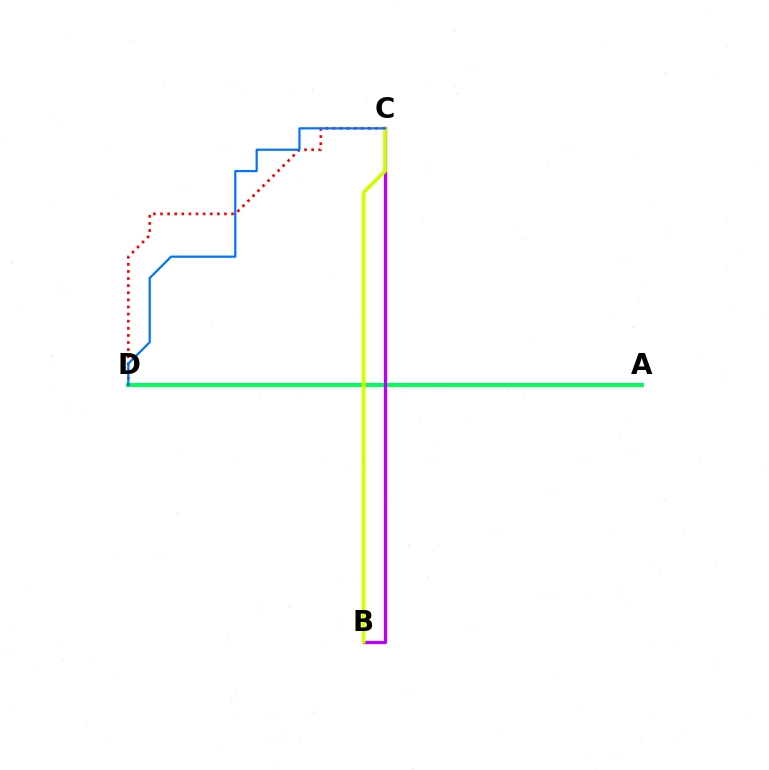{('A', 'D'): [{'color': '#00ff5c', 'line_style': 'solid', 'thickness': 2.9}], ('C', 'D'): [{'color': '#ff0000', 'line_style': 'dotted', 'thickness': 1.93}, {'color': '#0074ff', 'line_style': 'solid', 'thickness': 1.59}], ('B', 'C'): [{'color': '#b900ff', 'line_style': 'solid', 'thickness': 2.36}, {'color': '#d1ff00', 'line_style': 'solid', 'thickness': 2.68}]}